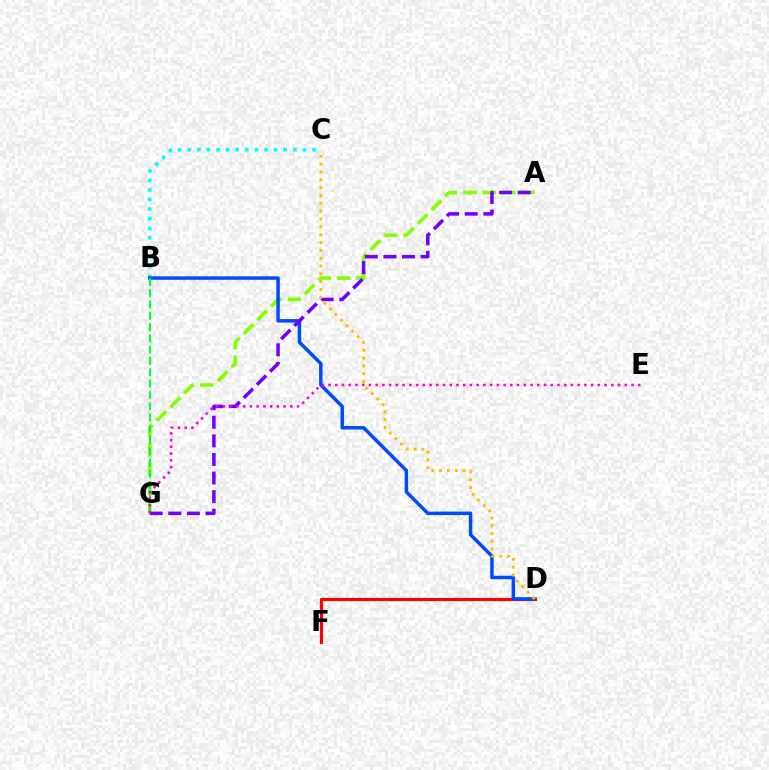{('D', 'F'): [{'color': '#ff0000', 'line_style': 'solid', 'thickness': 2.29}], ('B', 'C'): [{'color': '#00fff6', 'line_style': 'dotted', 'thickness': 2.61}], ('A', 'G'): [{'color': '#84ff00', 'line_style': 'dashed', 'thickness': 2.63}, {'color': '#7200ff', 'line_style': 'dashed', 'thickness': 2.53}], ('B', 'D'): [{'color': '#004bff', 'line_style': 'solid', 'thickness': 2.51}], ('B', 'G'): [{'color': '#00ff39', 'line_style': 'dashed', 'thickness': 1.53}], ('E', 'G'): [{'color': '#ff00cf', 'line_style': 'dotted', 'thickness': 1.83}], ('C', 'D'): [{'color': '#ffbd00', 'line_style': 'dotted', 'thickness': 2.13}]}